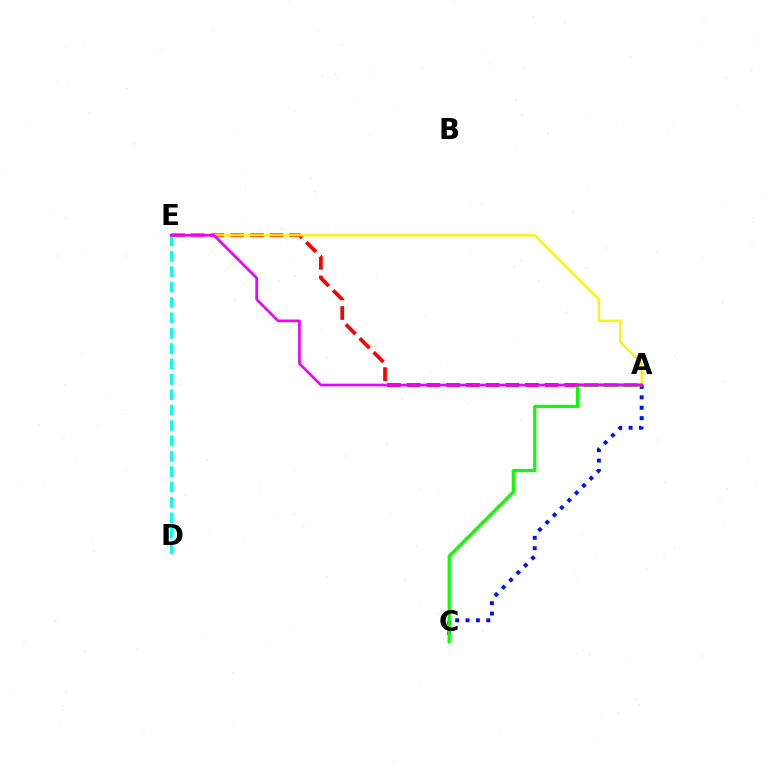{('A', 'E'): [{'color': '#ff0000', 'line_style': 'dashed', 'thickness': 2.68}, {'color': '#fcf500', 'line_style': 'solid', 'thickness': 1.66}, {'color': '#ee00ff', 'line_style': 'solid', 'thickness': 1.91}], ('A', 'C'): [{'color': '#0010ff', 'line_style': 'dotted', 'thickness': 2.82}, {'color': '#08ff00', 'line_style': 'solid', 'thickness': 2.29}], ('D', 'E'): [{'color': '#00fff6', 'line_style': 'dashed', 'thickness': 2.09}]}